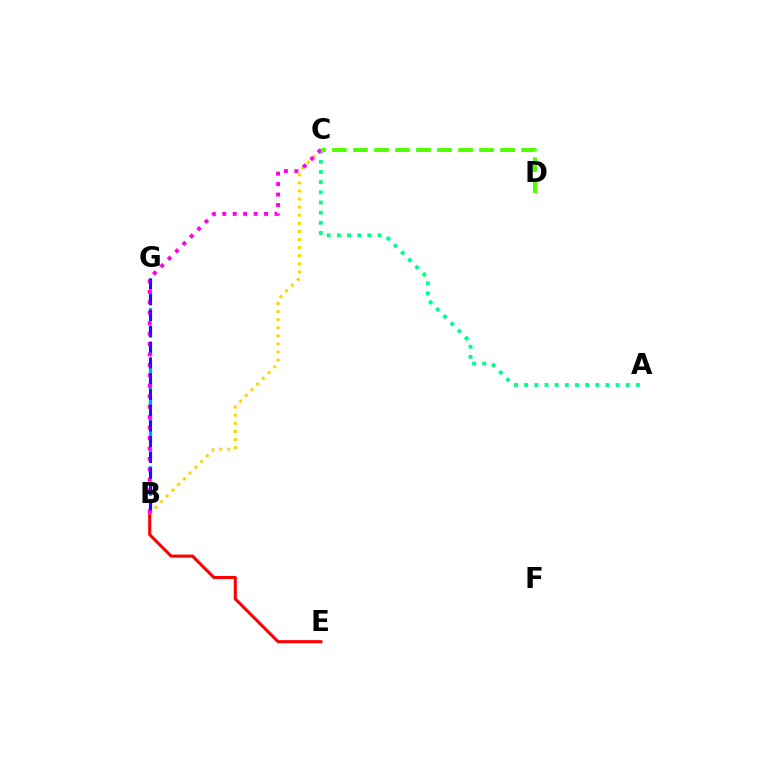{('A', 'C'): [{'color': '#00ff86', 'line_style': 'dotted', 'thickness': 2.76}], ('B', 'E'): [{'color': '#ff0000', 'line_style': 'solid', 'thickness': 2.21}], ('B', 'C'): [{'color': '#ffd500', 'line_style': 'dotted', 'thickness': 2.2}, {'color': '#ff00ed', 'line_style': 'dotted', 'thickness': 2.84}], ('B', 'G'): [{'color': '#009eff', 'line_style': 'dashed', 'thickness': 2.39}, {'color': '#3700ff', 'line_style': 'dashed', 'thickness': 2.14}], ('C', 'D'): [{'color': '#4fff00', 'line_style': 'dashed', 'thickness': 2.86}]}